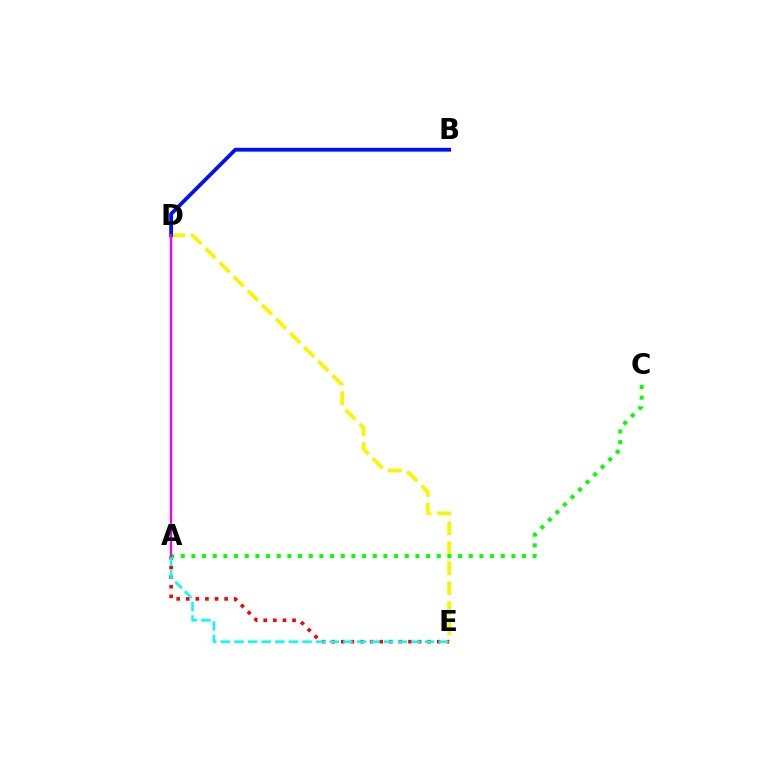{('A', 'E'): [{'color': '#ff0000', 'line_style': 'dotted', 'thickness': 2.61}, {'color': '#00fff6', 'line_style': 'dashed', 'thickness': 1.85}], ('D', 'E'): [{'color': '#fcf500', 'line_style': 'dashed', 'thickness': 2.71}], ('A', 'C'): [{'color': '#08ff00', 'line_style': 'dotted', 'thickness': 2.9}], ('B', 'D'): [{'color': '#0010ff', 'line_style': 'solid', 'thickness': 2.75}], ('A', 'D'): [{'color': '#ee00ff', 'line_style': 'solid', 'thickness': 1.68}]}